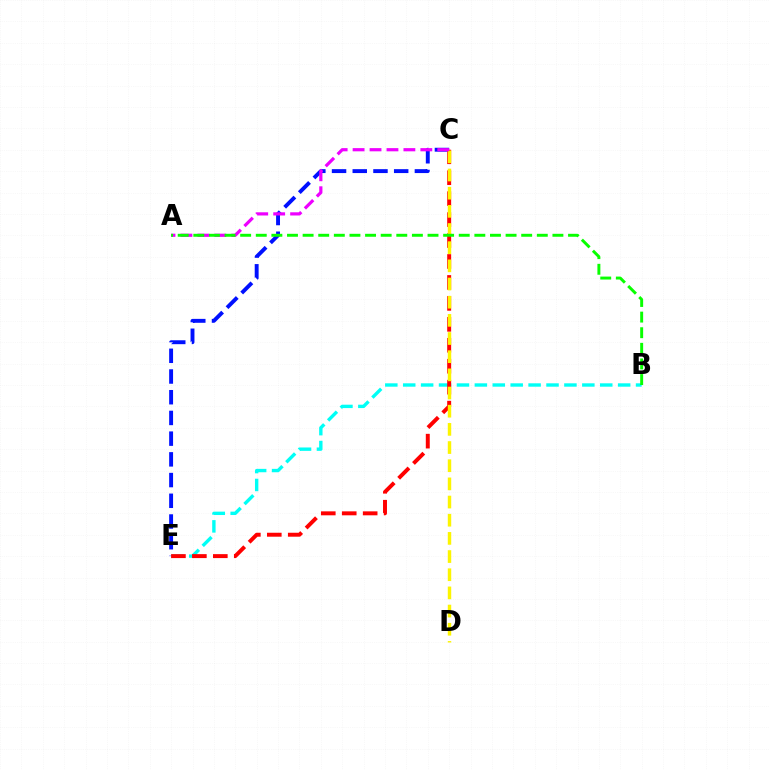{('B', 'E'): [{'color': '#00fff6', 'line_style': 'dashed', 'thickness': 2.43}], ('C', 'E'): [{'color': '#0010ff', 'line_style': 'dashed', 'thickness': 2.81}, {'color': '#ff0000', 'line_style': 'dashed', 'thickness': 2.85}], ('C', 'D'): [{'color': '#fcf500', 'line_style': 'dashed', 'thickness': 2.47}], ('A', 'C'): [{'color': '#ee00ff', 'line_style': 'dashed', 'thickness': 2.3}], ('A', 'B'): [{'color': '#08ff00', 'line_style': 'dashed', 'thickness': 2.12}]}